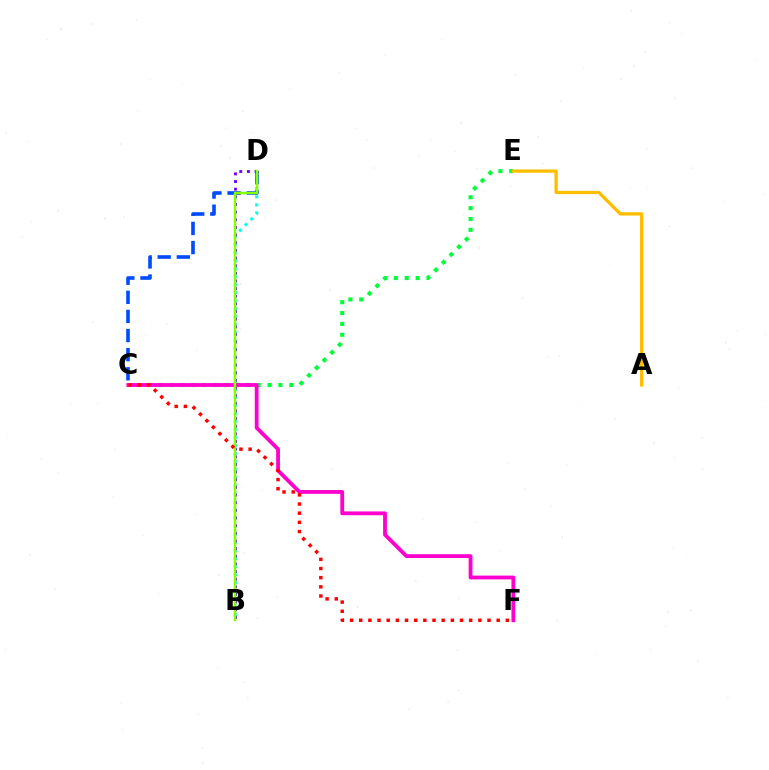{('C', 'E'): [{'color': '#00ff39', 'line_style': 'dotted', 'thickness': 2.95}], ('B', 'D'): [{'color': '#00fff6', 'line_style': 'dotted', 'thickness': 2.19}, {'color': '#7200ff', 'line_style': 'dotted', 'thickness': 2.08}, {'color': '#84ff00', 'line_style': 'solid', 'thickness': 1.77}], ('C', 'F'): [{'color': '#ff00cf', 'line_style': 'solid', 'thickness': 2.74}, {'color': '#ff0000', 'line_style': 'dotted', 'thickness': 2.49}], ('C', 'D'): [{'color': '#004bff', 'line_style': 'dashed', 'thickness': 2.6}], ('A', 'E'): [{'color': '#ffbd00', 'line_style': 'solid', 'thickness': 2.36}]}